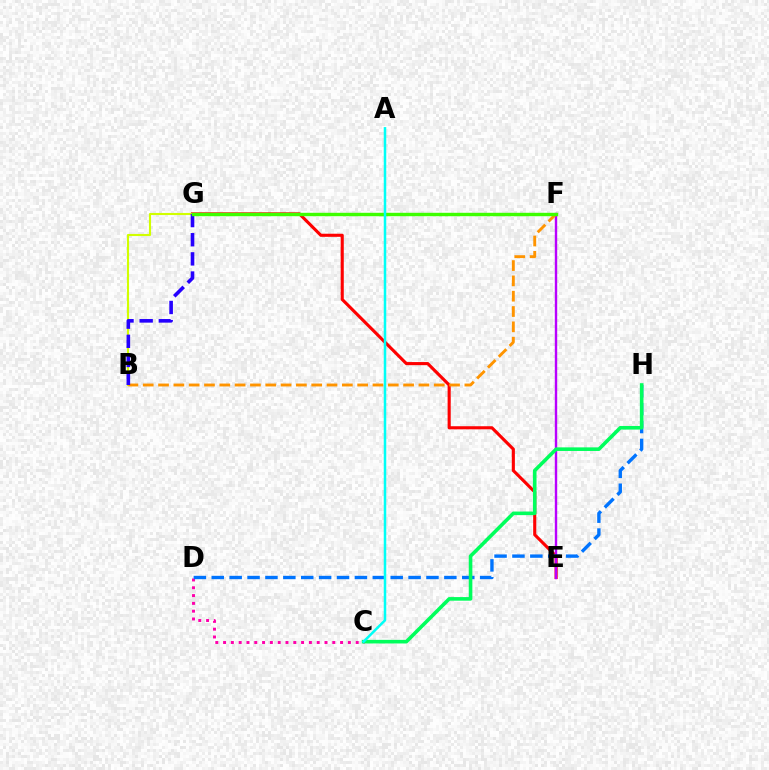{('E', 'G'): [{'color': '#ff0000', 'line_style': 'solid', 'thickness': 2.23}], ('C', 'D'): [{'color': '#ff00ac', 'line_style': 'dotted', 'thickness': 2.12}], ('B', 'G'): [{'color': '#d1ff00', 'line_style': 'solid', 'thickness': 1.53}, {'color': '#2500ff', 'line_style': 'dashed', 'thickness': 2.6}], ('E', 'F'): [{'color': '#b900ff', 'line_style': 'solid', 'thickness': 1.73}], ('D', 'H'): [{'color': '#0074ff', 'line_style': 'dashed', 'thickness': 2.43}], ('B', 'F'): [{'color': '#ff9400', 'line_style': 'dashed', 'thickness': 2.08}], ('F', 'G'): [{'color': '#3dff00', 'line_style': 'solid', 'thickness': 2.46}], ('C', 'H'): [{'color': '#00ff5c', 'line_style': 'solid', 'thickness': 2.59}], ('A', 'C'): [{'color': '#00fff6', 'line_style': 'solid', 'thickness': 1.8}]}